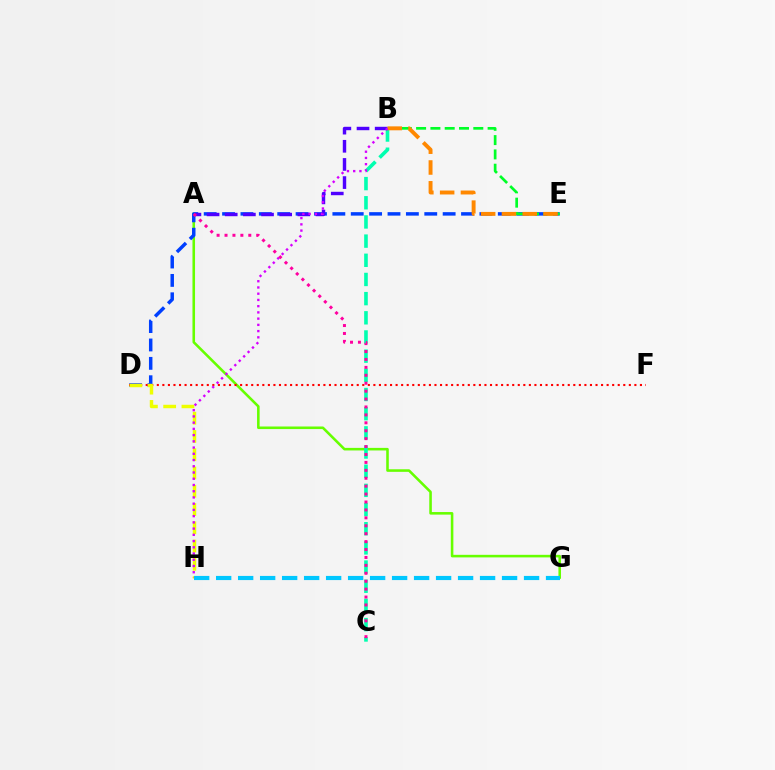{('A', 'G'): [{'color': '#66ff00', 'line_style': 'solid', 'thickness': 1.85}], ('B', 'C'): [{'color': '#00ffaf', 'line_style': 'dashed', 'thickness': 2.6}], ('D', 'E'): [{'color': '#003fff', 'line_style': 'dashed', 'thickness': 2.5}], ('B', 'E'): [{'color': '#00ff27', 'line_style': 'dashed', 'thickness': 1.94}, {'color': '#ff8800', 'line_style': 'dashed', 'thickness': 2.83}], ('A', 'B'): [{'color': '#4f00ff', 'line_style': 'dashed', 'thickness': 2.47}], ('D', 'F'): [{'color': '#ff0000', 'line_style': 'dotted', 'thickness': 1.51}], ('D', 'H'): [{'color': '#eeff00', 'line_style': 'dashed', 'thickness': 2.48}], ('G', 'H'): [{'color': '#00c7ff', 'line_style': 'dashed', 'thickness': 2.99}], ('B', 'H'): [{'color': '#d600ff', 'line_style': 'dotted', 'thickness': 1.69}], ('A', 'C'): [{'color': '#ff00a0', 'line_style': 'dotted', 'thickness': 2.15}]}